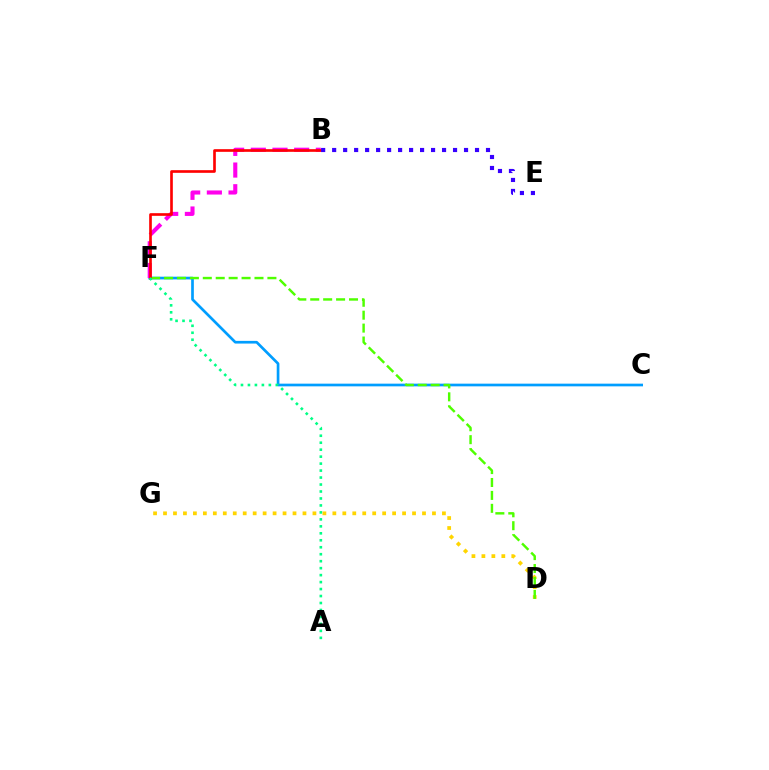{('D', 'G'): [{'color': '#ffd500', 'line_style': 'dotted', 'thickness': 2.71}], ('C', 'F'): [{'color': '#009eff', 'line_style': 'solid', 'thickness': 1.93}], ('B', 'F'): [{'color': '#ff00ed', 'line_style': 'dashed', 'thickness': 2.95}, {'color': '#ff0000', 'line_style': 'solid', 'thickness': 1.91}], ('D', 'F'): [{'color': '#4fff00', 'line_style': 'dashed', 'thickness': 1.76}], ('B', 'E'): [{'color': '#3700ff', 'line_style': 'dotted', 'thickness': 2.99}], ('A', 'F'): [{'color': '#00ff86', 'line_style': 'dotted', 'thickness': 1.89}]}